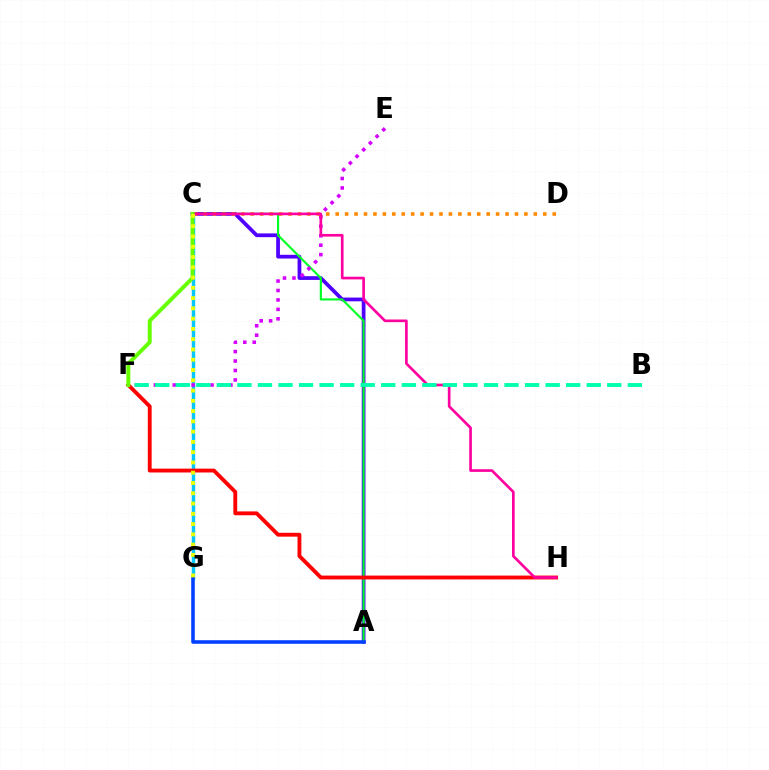{('C', 'G'): [{'color': '#00c7ff', 'line_style': 'solid', 'thickness': 2.48}, {'color': '#eeff00', 'line_style': 'dotted', 'thickness': 2.79}], ('A', 'C'): [{'color': '#4f00ff', 'line_style': 'solid', 'thickness': 2.69}, {'color': '#00ff27', 'line_style': 'solid', 'thickness': 1.55}], ('E', 'F'): [{'color': '#d600ff', 'line_style': 'dotted', 'thickness': 2.57}], ('F', 'H'): [{'color': '#ff0000', 'line_style': 'solid', 'thickness': 2.77}], ('A', 'G'): [{'color': '#003fff', 'line_style': 'solid', 'thickness': 2.57}], ('C', 'D'): [{'color': '#ff8800', 'line_style': 'dotted', 'thickness': 2.56}], ('C', 'H'): [{'color': '#ff00a0', 'line_style': 'solid', 'thickness': 1.92}], ('B', 'F'): [{'color': '#00ffaf', 'line_style': 'dashed', 'thickness': 2.79}], ('C', 'F'): [{'color': '#66ff00', 'line_style': 'solid', 'thickness': 2.83}]}